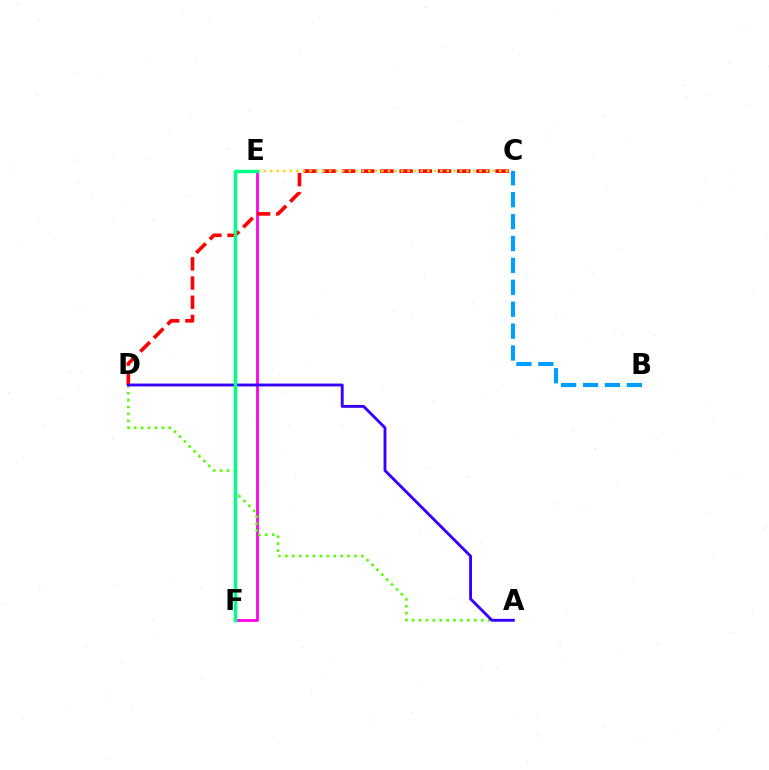{('E', 'F'): [{'color': '#ff00ed', 'line_style': 'solid', 'thickness': 2.0}, {'color': '#00ff86', 'line_style': 'solid', 'thickness': 2.52}], ('C', 'D'): [{'color': '#ff0000', 'line_style': 'dashed', 'thickness': 2.61}], ('A', 'D'): [{'color': '#4fff00', 'line_style': 'dotted', 'thickness': 1.88}, {'color': '#3700ff', 'line_style': 'solid', 'thickness': 2.07}], ('C', 'E'): [{'color': '#ffd500', 'line_style': 'dotted', 'thickness': 1.78}], ('B', 'C'): [{'color': '#009eff', 'line_style': 'dashed', 'thickness': 2.98}]}